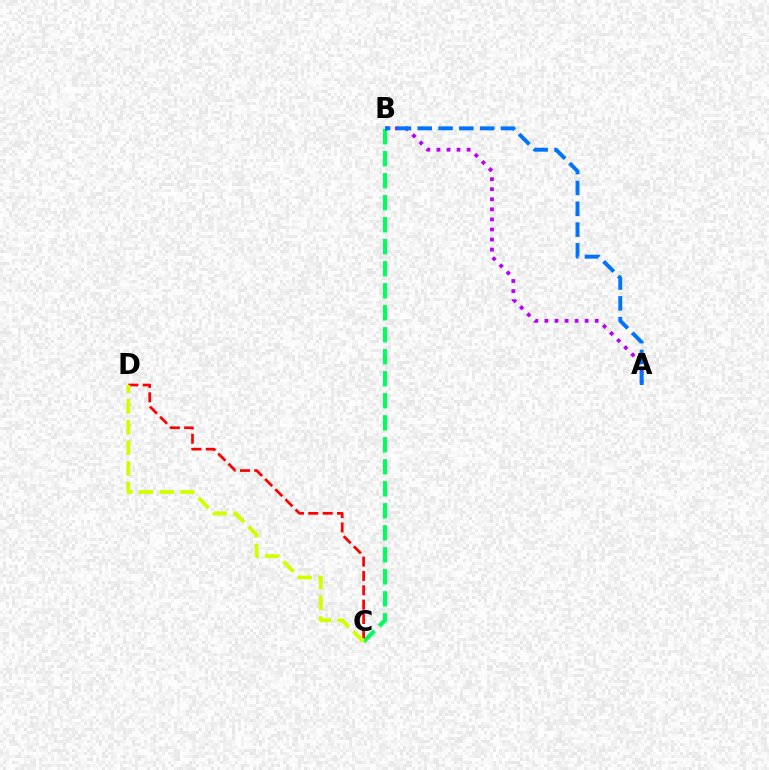{('B', 'C'): [{'color': '#00ff5c', 'line_style': 'dashed', 'thickness': 2.99}], ('A', 'B'): [{'color': '#b900ff', 'line_style': 'dotted', 'thickness': 2.73}, {'color': '#0074ff', 'line_style': 'dashed', 'thickness': 2.83}], ('C', 'D'): [{'color': '#ff0000', 'line_style': 'dashed', 'thickness': 1.95}, {'color': '#d1ff00', 'line_style': 'dashed', 'thickness': 2.81}]}